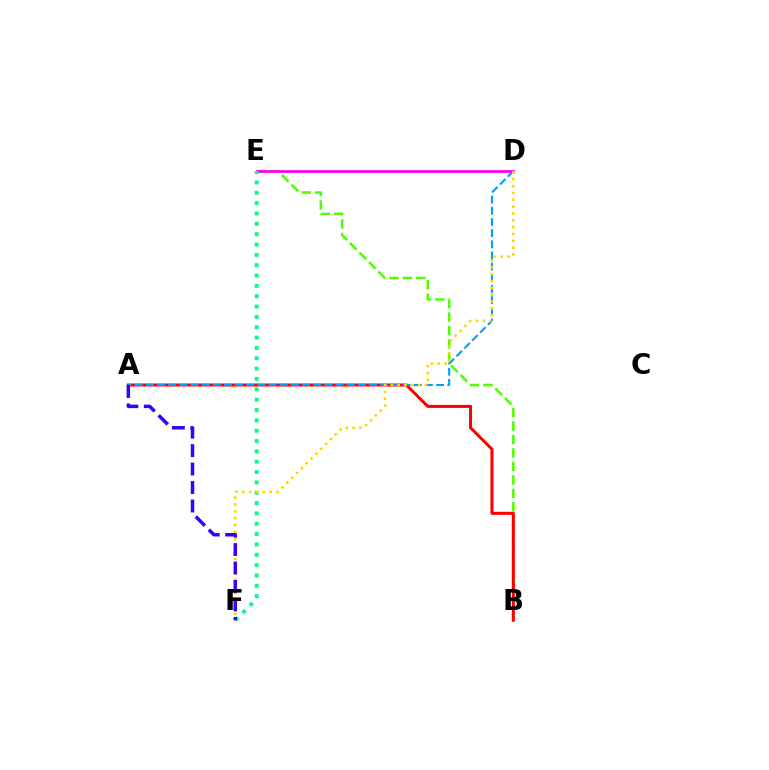{('B', 'E'): [{'color': '#4fff00', 'line_style': 'dashed', 'thickness': 1.83}], ('A', 'B'): [{'color': '#ff0000', 'line_style': 'solid', 'thickness': 2.19}], ('A', 'D'): [{'color': '#009eff', 'line_style': 'dashed', 'thickness': 1.52}], ('D', 'E'): [{'color': '#ff00ed', 'line_style': 'solid', 'thickness': 1.96}], ('E', 'F'): [{'color': '#00ff86', 'line_style': 'dotted', 'thickness': 2.81}], ('D', 'F'): [{'color': '#ffd500', 'line_style': 'dotted', 'thickness': 1.86}], ('A', 'F'): [{'color': '#3700ff', 'line_style': 'dashed', 'thickness': 2.51}]}